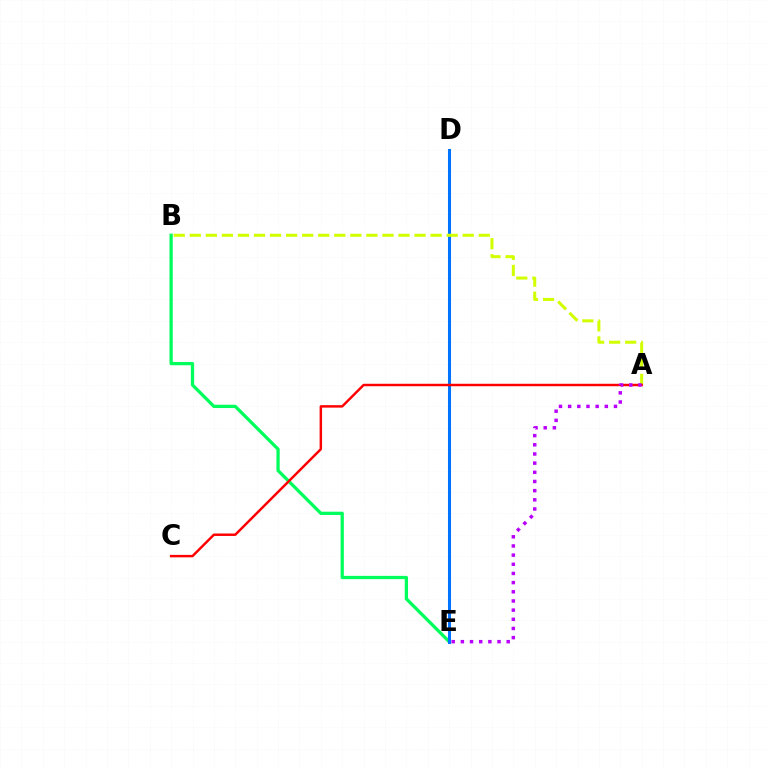{('B', 'E'): [{'color': '#00ff5c', 'line_style': 'solid', 'thickness': 2.36}], ('D', 'E'): [{'color': '#0074ff', 'line_style': 'solid', 'thickness': 2.2}], ('A', 'B'): [{'color': '#d1ff00', 'line_style': 'dashed', 'thickness': 2.18}], ('A', 'C'): [{'color': '#ff0000', 'line_style': 'solid', 'thickness': 1.77}], ('A', 'E'): [{'color': '#b900ff', 'line_style': 'dotted', 'thickness': 2.49}]}